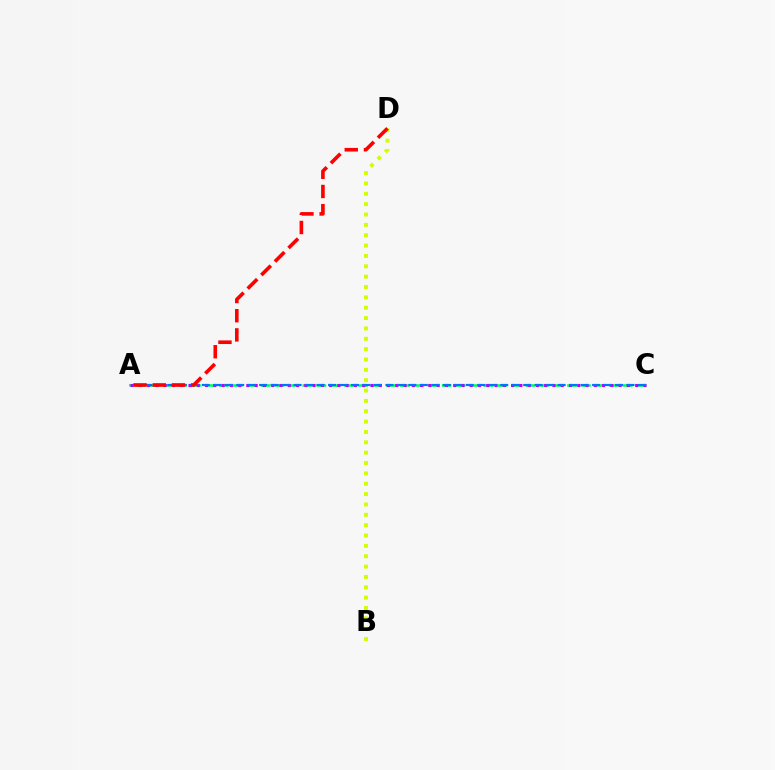{('B', 'D'): [{'color': '#d1ff00', 'line_style': 'dotted', 'thickness': 2.81}], ('A', 'C'): [{'color': '#00ff5c', 'line_style': 'dashed', 'thickness': 1.89}, {'color': '#b900ff', 'line_style': 'dotted', 'thickness': 2.25}, {'color': '#0074ff', 'line_style': 'dashed', 'thickness': 1.56}], ('A', 'D'): [{'color': '#ff0000', 'line_style': 'dashed', 'thickness': 2.61}]}